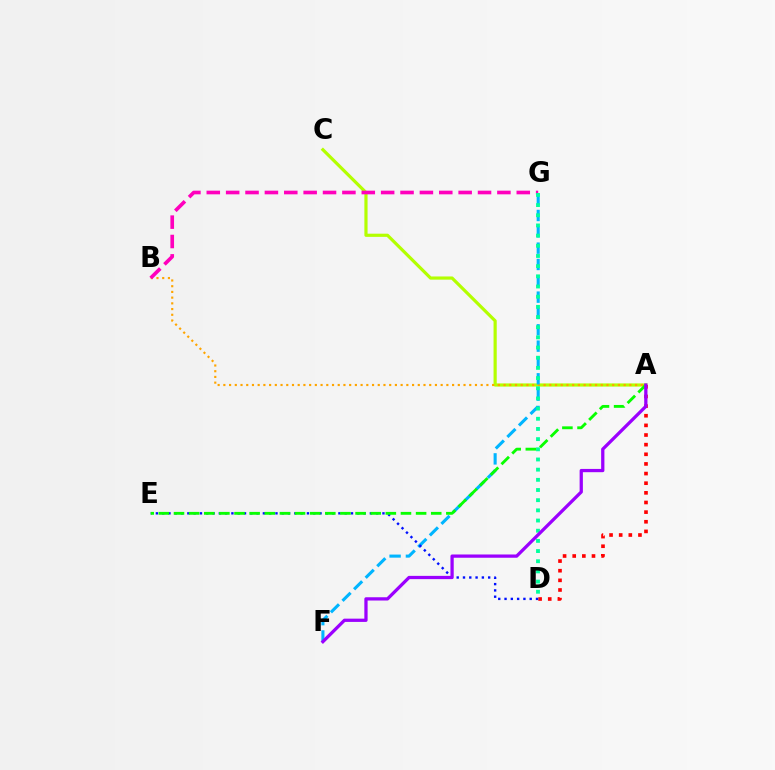{('A', 'C'): [{'color': '#b3ff00', 'line_style': 'solid', 'thickness': 2.29}], ('A', 'B'): [{'color': '#ffa500', 'line_style': 'dotted', 'thickness': 1.55}], ('B', 'G'): [{'color': '#ff00bd', 'line_style': 'dashed', 'thickness': 2.63}], ('F', 'G'): [{'color': '#00b5ff', 'line_style': 'dashed', 'thickness': 2.22}], ('D', 'G'): [{'color': '#00ff9d', 'line_style': 'dotted', 'thickness': 2.76}], ('A', 'D'): [{'color': '#ff0000', 'line_style': 'dotted', 'thickness': 2.62}], ('D', 'E'): [{'color': '#0010ff', 'line_style': 'dotted', 'thickness': 1.71}], ('A', 'E'): [{'color': '#08ff00', 'line_style': 'dashed', 'thickness': 2.06}], ('A', 'F'): [{'color': '#9b00ff', 'line_style': 'solid', 'thickness': 2.35}]}